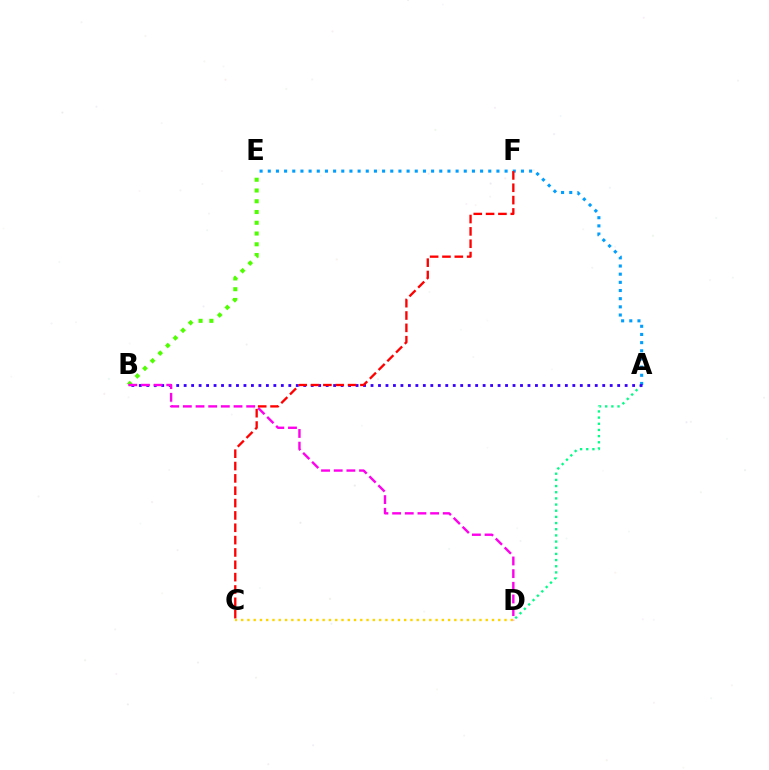{('A', 'E'): [{'color': '#009eff', 'line_style': 'dotted', 'thickness': 2.22}], ('A', 'D'): [{'color': '#00ff86', 'line_style': 'dotted', 'thickness': 1.68}], ('A', 'B'): [{'color': '#3700ff', 'line_style': 'dotted', 'thickness': 2.03}], ('B', 'E'): [{'color': '#4fff00', 'line_style': 'dotted', 'thickness': 2.92}], ('B', 'D'): [{'color': '#ff00ed', 'line_style': 'dashed', 'thickness': 1.72}], ('C', 'F'): [{'color': '#ff0000', 'line_style': 'dashed', 'thickness': 1.68}], ('C', 'D'): [{'color': '#ffd500', 'line_style': 'dotted', 'thickness': 1.7}]}